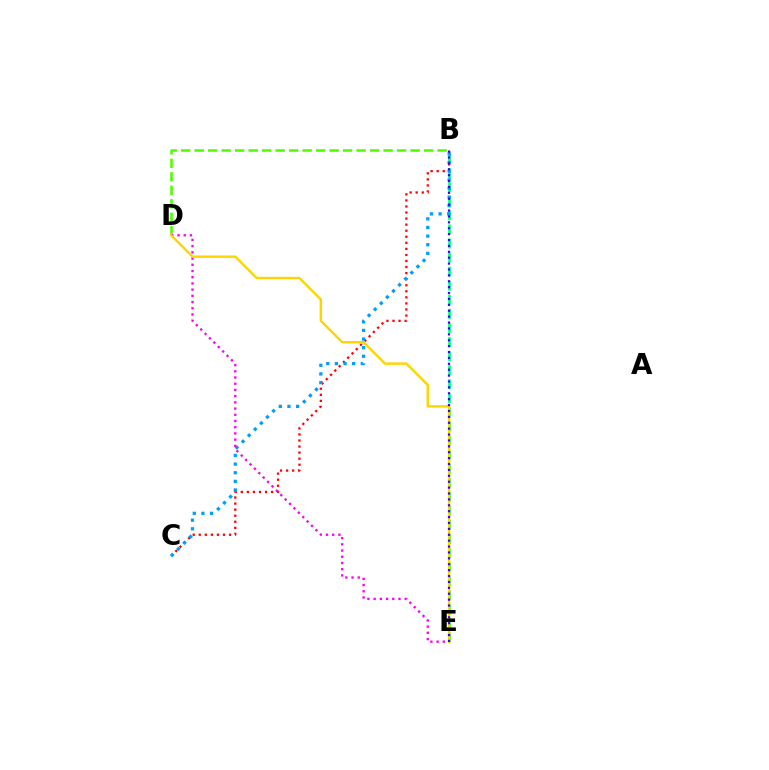{('B', 'C'): [{'color': '#ff0000', 'line_style': 'dotted', 'thickness': 1.65}, {'color': '#009eff', 'line_style': 'dotted', 'thickness': 2.35}], ('B', 'D'): [{'color': '#4fff00', 'line_style': 'dashed', 'thickness': 1.83}], ('B', 'E'): [{'color': '#00ff86', 'line_style': 'dashed', 'thickness': 1.91}, {'color': '#3700ff', 'line_style': 'dotted', 'thickness': 1.6}], ('D', 'E'): [{'color': '#ff00ed', 'line_style': 'dotted', 'thickness': 1.69}, {'color': '#ffd500', 'line_style': 'solid', 'thickness': 1.75}]}